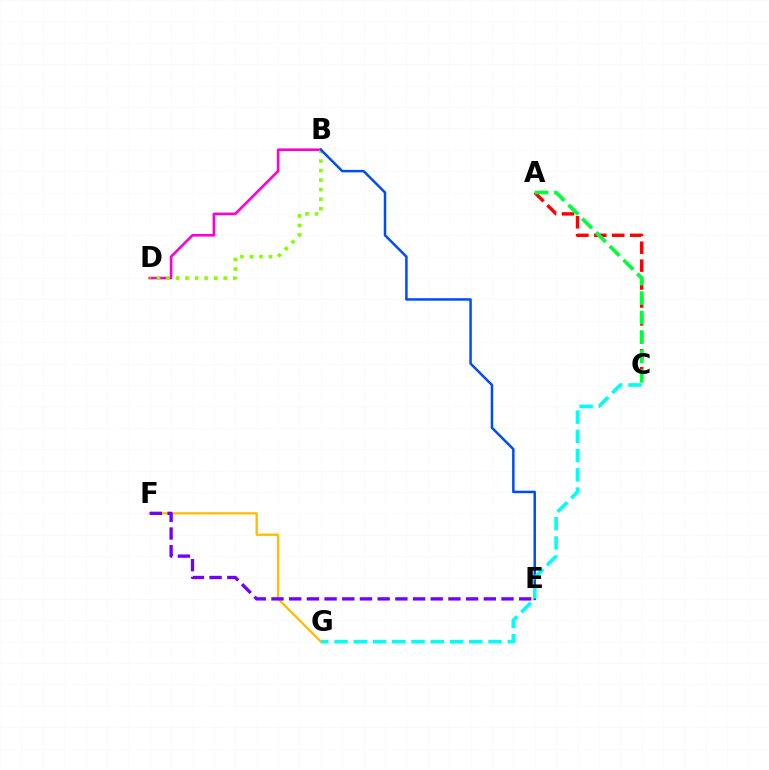{('A', 'C'): [{'color': '#ff0000', 'line_style': 'dashed', 'thickness': 2.43}, {'color': '#00ff39', 'line_style': 'dashed', 'thickness': 2.64}], ('B', 'D'): [{'color': '#ff00cf', 'line_style': 'solid', 'thickness': 1.88}, {'color': '#84ff00', 'line_style': 'dotted', 'thickness': 2.59}], ('F', 'G'): [{'color': '#ffbd00', 'line_style': 'solid', 'thickness': 1.66}], ('B', 'E'): [{'color': '#004bff', 'line_style': 'solid', 'thickness': 1.79}], ('C', 'G'): [{'color': '#00fff6', 'line_style': 'dashed', 'thickness': 2.62}], ('E', 'F'): [{'color': '#7200ff', 'line_style': 'dashed', 'thickness': 2.4}]}